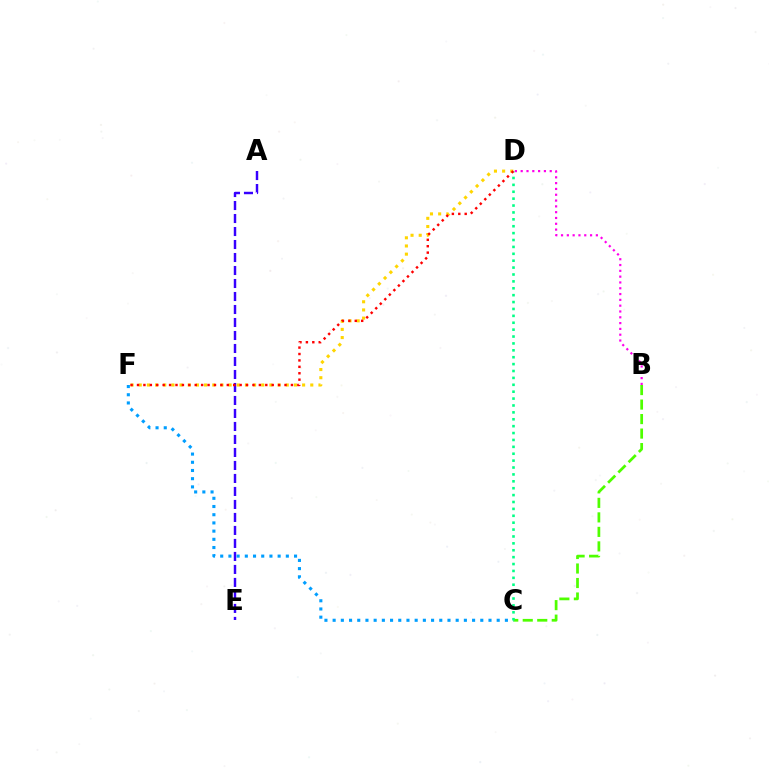{('B', 'C'): [{'color': '#4fff00', 'line_style': 'dashed', 'thickness': 1.97}], ('A', 'E'): [{'color': '#3700ff', 'line_style': 'dashed', 'thickness': 1.77}], ('D', 'F'): [{'color': '#ffd500', 'line_style': 'dotted', 'thickness': 2.22}, {'color': '#ff0000', 'line_style': 'dotted', 'thickness': 1.74}], ('B', 'D'): [{'color': '#ff00ed', 'line_style': 'dotted', 'thickness': 1.58}], ('C', 'F'): [{'color': '#009eff', 'line_style': 'dotted', 'thickness': 2.23}], ('C', 'D'): [{'color': '#00ff86', 'line_style': 'dotted', 'thickness': 1.87}]}